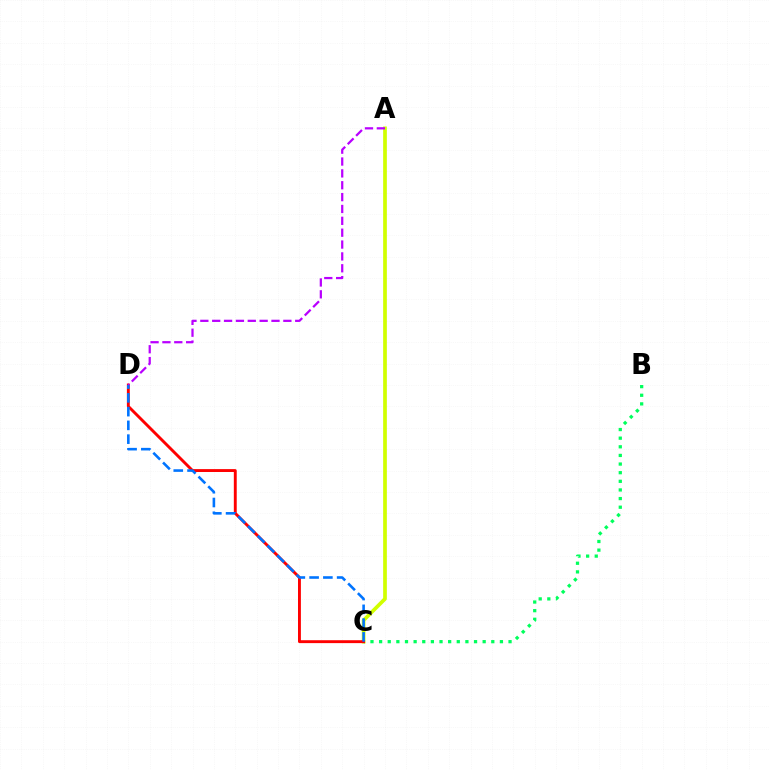{('A', 'C'): [{'color': '#d1ff00', 'line_style': 'solid', 'thickness': 2.66}], ('B', 'C'): [{'color': '#00ff5c', 'line_style': 'dotted', 'thickness': 2.34}], ('C', 'D'): [{'color': '#ff0000', 'line_style': 'solid', 'thickness': 2.09}, {'color': '#0074ff', 'line_style': 'dashed', 'thickness': 1.87}], ('A', 'D'): [{'color': '#b900ff', 'line_style': 'dashed', 'thickness': 1.61}]}